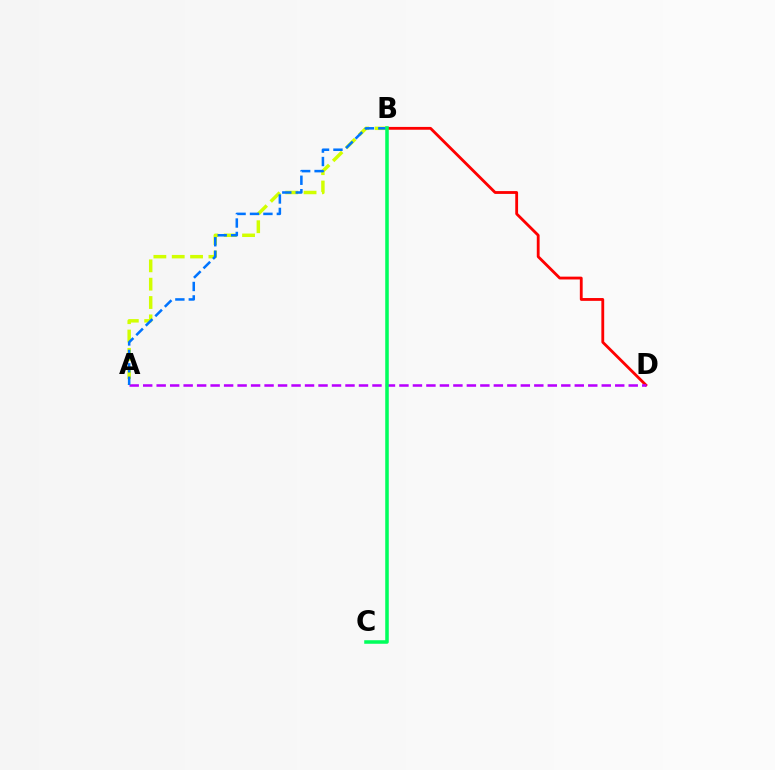{('B', 'D'): [{'color': '#ff0000', 'line_style': 'solid', 'thickness': 2.03}], ('A', 'D'): [{'color': '#b900ff', 'line_style': 'dashed', 'thickness': 1.83}], ('A', 'B'): [{'color': '#d1ff00', 'line_style': 'dashed', 'thickness': 2.49}, {'color': '#0074ff', 'line_style': 'dashed', 'thickness': 1.82}], ('B', 'C'): [{'color': '#00ff5c', 'line_style': 'solid', 'thickness': 2.54}]}